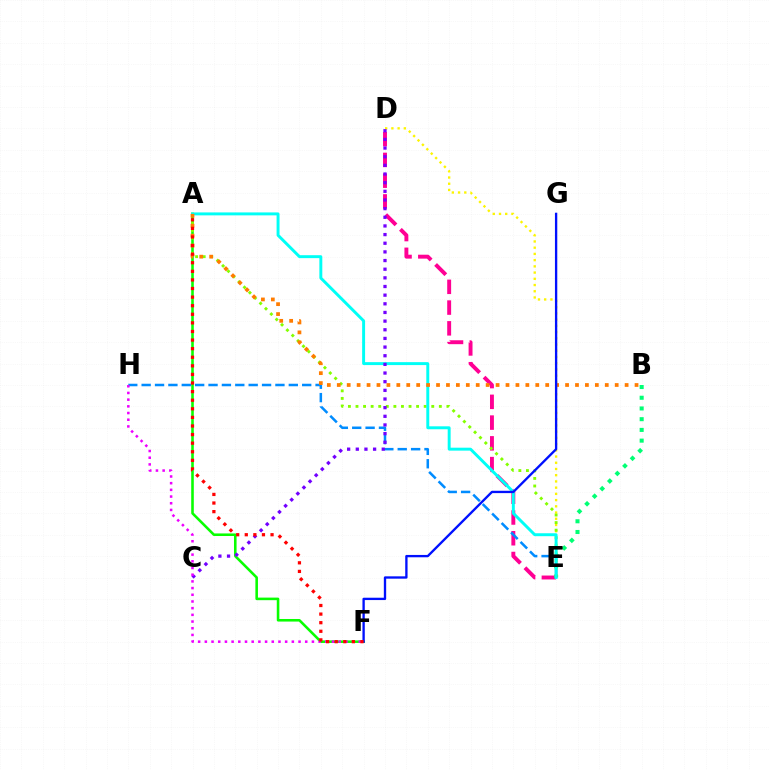{('D', 'E'): [{'color': '#ff0094', 'line_style': 'dashed', 'thickness': 2.82}, {'color': '#fcf500', 'line_style': 'dotted', 'thickness': 1.69}], ('A', 'F'): [{'color': '#08ff00', 'line_style': 'solid', 'thickness': 1.86}, {'color': '#ff0000', 'line_style': 'dotted', 'thickness': 2.33}], ('B', 'E'): [{'color': '#00ff74', 'line_style': 'dotted', 'thickness': 2.91}], ('E', 'H'): [{'color': '#008cff', 'line_style': 'dashed', 'thickness': 1.82}], ('A', 'E'): [{'color': '#84ff00', 'line_style': 'dotted', 'thickness': 2.06}, {'color': '#00fff6', 'line_style': 'solid', 'thickness': 2.12}], ('C', 'D'): [{'color': '#7200ff', 'line_style': 'dotted', 'thickness': 2.35}], ('F', 'H'): [{'color': '#ee00ff', 'line_style': 'dotted', 'thickness': 1.82}], ('A', 'B'): [{'color': '#ff7c00', 'line_style': 'dotted', 'thickness': 2.7}], ('F', 'G'): [{'color': '#0010ff', 'line_style': 'solid', 'thickness': 1.68}]}